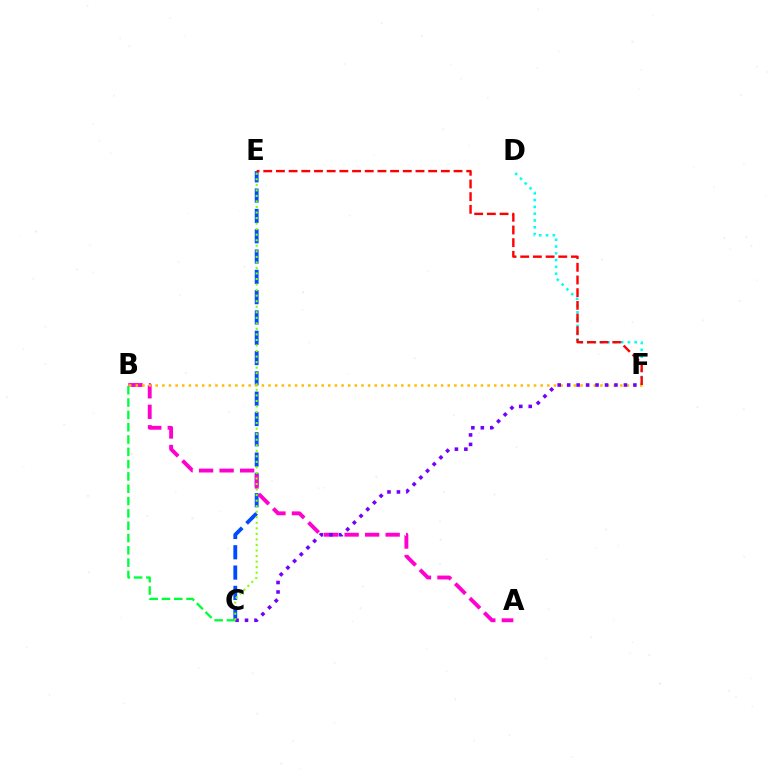{('C', 'E'): [{'color': '#004bff', 'line_style': 'dashed', 'thickness': 2.76}, {'color': '#84ff00', 'line_style': 'dotted', 'thickness': 1.51}], ('D', 'F'): [{'color': '#00fff6', 'line_style': 'dotted', 'thickness': 1.84}], ('A', 'B'): [{'color': '#ff00cf', 'line_style': 'dashed', 'thickness': 2.79}], ('B', 'C'): [{'color': '#00ff39', 'line_style': 'dashed', 'thickness': 1.67}], ('B', 'F'): [{'color': '#ffbd00', 'line_style': 'dotted', 'thickness': 1.8}], ('C', 'F'): [{'color': '#7200ff', 'line_style': 'dotted', 'thickness': 2.57}], ('E', 'F'): [{'color': '#ff0000', 'line_style': 'dashed', 'thickness': 1.72}]}